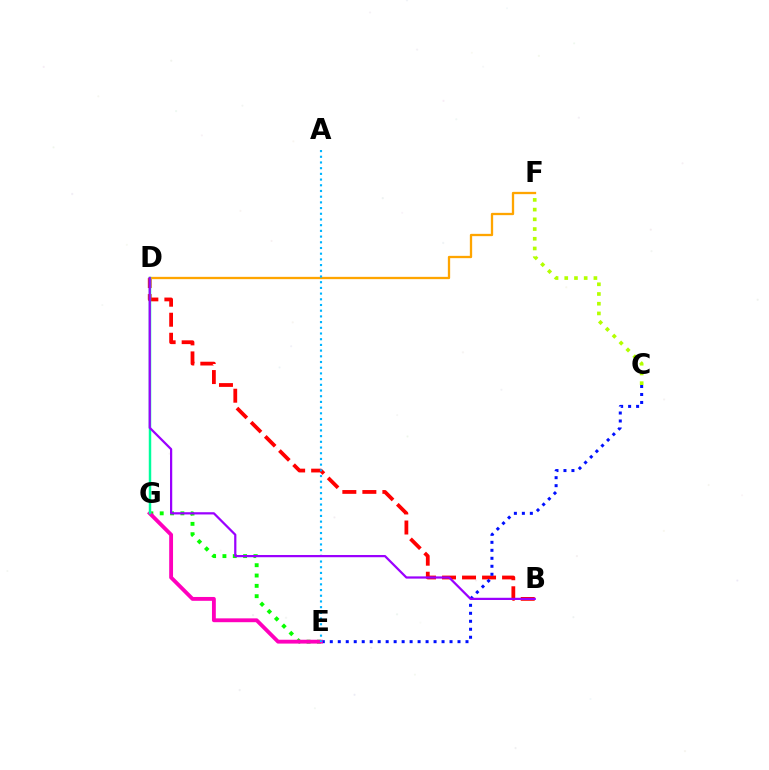{('B', 'D'): [{'color': '#ff0000', 'line_style': 'dashed', 'thickness': 2.72}, {'color': '#9b00ff', 'line_style': 'solid', 'thickness': 1.61}], ('E', 'G'): [{'color': '#08ff00', 'line_style': 'dotted', 'thickness': 2.81}, {'color': '#ff00bd', 'line_style': 'solid', 'thickness': 2.77}], ('C', 'E'): [{'color': '#0010ff', 'line_style': 'dotted', 'thickness': 2.17}], ('D', 'F'): [{'color': '#ffa500', 'line_style': 'solid', 'thickness': 1.66}], ('D', 'G'): [{'color': '#00ff9d', 'line_style': 'solid', 'thickness': 1.77}], ('C', 'F'): [{'color': '#b3ff00', 'line_style': 'dotted', 'thickness': 2.64}], ('A', 'E'): [{'color': '#00b5ff', 'line_style': 'dotted', 'thickness': 1.55}]}